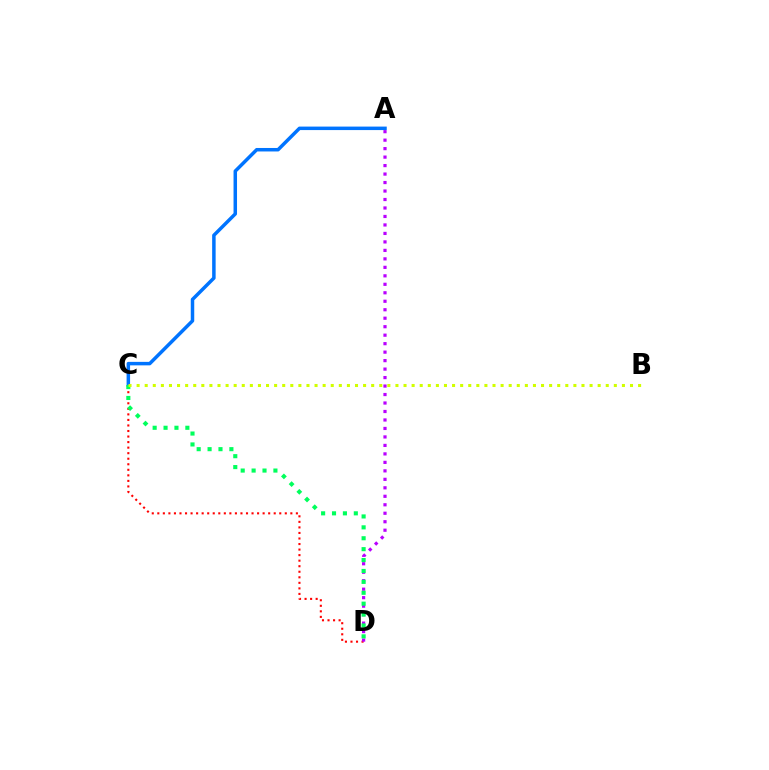{('C', 'D'): [{'color': '#ff0000', 'line_style': 'dotted', 'thickness': 1.51}, {'color': '#00ff5c', 'line_style': 'dotted', 'thickness': 2.96}], ('A', 'D'): [{'color': '#b900ff', 'line_style': 'dotted', 'thickness': 2.3}], ('A', 'C'): [{'color': '#0074ff', 'line_style': 'solid', 'thickness': 2.51}], ('B', 'C'): [{'color': '#d1ff00', 'line_style': 'dotted', 'thickness': 2.2}]}